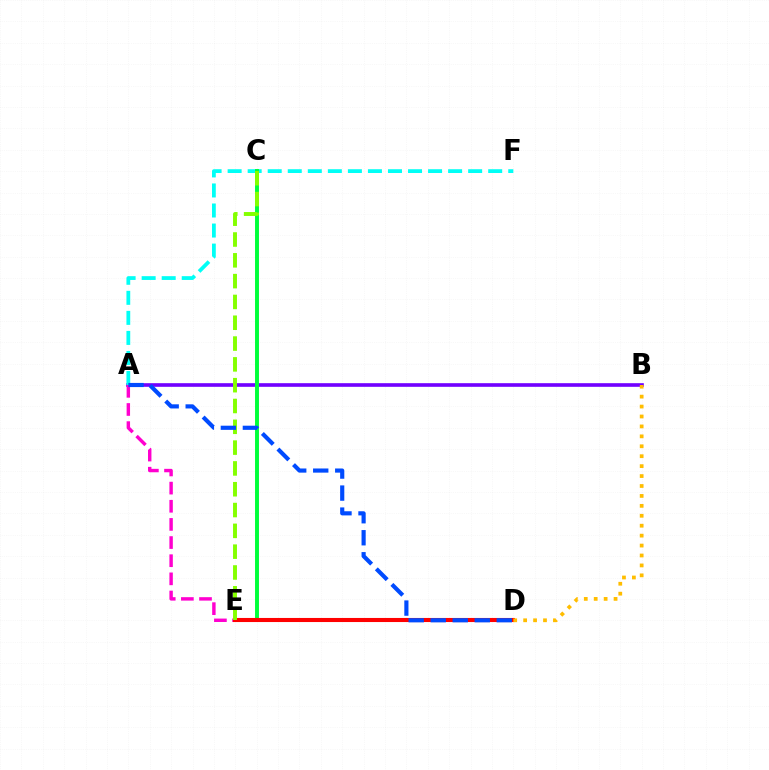{('A', 'B'): [{'color': '#7200ff', 'line_style': 'solid', 'thickness': 2.62}], ('A', 'F'): [{'color': '#00fff6', 'line_style': 'dashed', 'thickness': 2.72}], ('C', 'E'): [{'color': '#00ff39', 'line_style': 'solid', 'thickness': 2.84}, {'color': '#84ff00', 'line_style': 'dashed', 'thickness': 2.83}], ('A', 'E'): [{'color': '#ff00cf', 'line_style': 'dashed', 'thickness': 2.47}], ('D', 'E'): [{'color': '#ff0000', 'line_style': 'solid', 'thickness': 2.94}], ('B', 'D'): [{'color': '#ffbd00', 'line_style': 'dotted', 'thickness': 2.7}], ('A', 'D'): [{'color': '#004bff', 'line_style': 'dashed', 'thickness': 2.99}]}